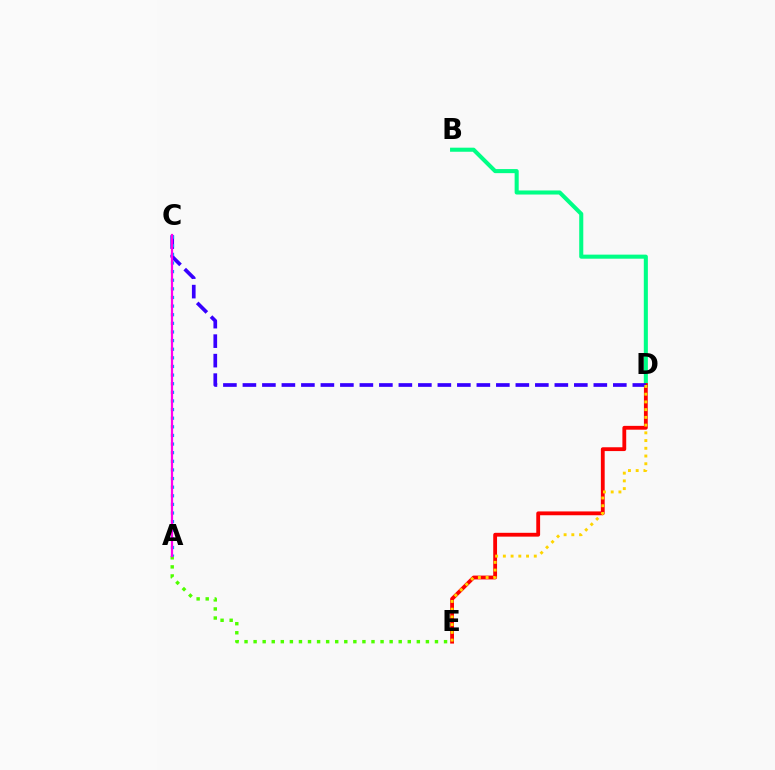{('A', 'E'): [{'color': '#4fff00', 'line_style': 'dotted', 'thickness': 2.46}], ('B', 'D'): [{'color': '#00ff86', 'line_style': 'solid', 'thickness': 2.93}], ('D', 'E'): [{'color': '#ff0000', 'line_style': 'solid', 'thickness': 2.75}, {'color': '#ffd500', 'line_style': 'dotted', 'thickness': 2.1}], ('C', 'D'): [{'color': '#3700ff', 'line_style': 'dashed', 'thickness': 2.65}], ('A', 'C'): [{'color': '#009eff', 'line_style': 'dotted', 'thickness': 2.34}, {'color': '#ff00ed', 'line_style': 'solid', 'thickness': 1.6}]}